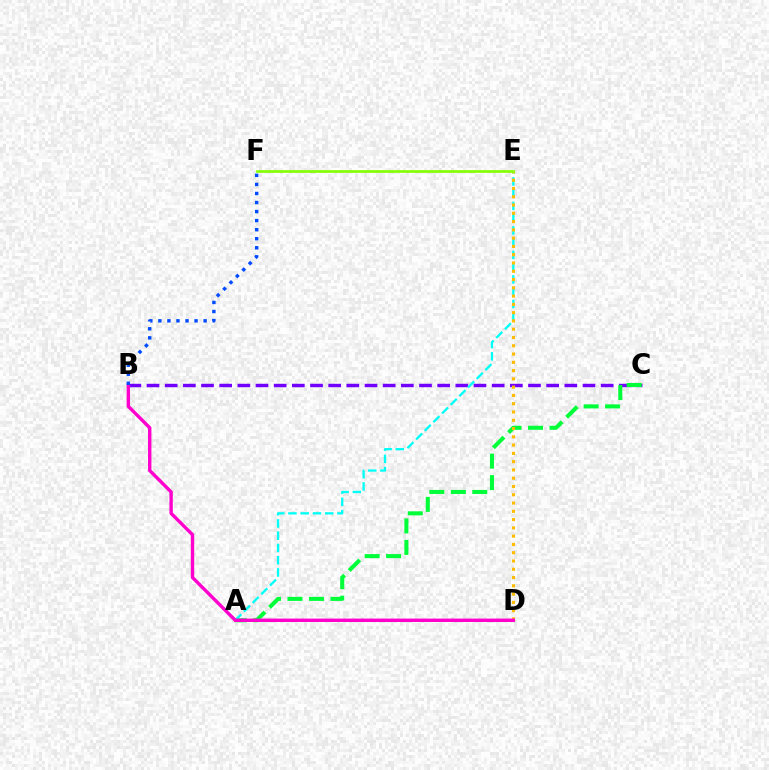{('B', 'C'): [{'color': '#7200ff', 'line_style': 'dashed', 'thickness': 2.47}], ('A', 'C'): [{'color': '#00ff39', 'line_style': 'dashed', 'thickness': 2.92}], ('A', 'E'): [{'color': '#00fff6', 'line_style': 'dashed', 'thickness': 1.66}], ('D', 'E'): [{'color': '#ffbd00', 'line_style': 'dotted', 'thickness': 2.25}], ('A', 'D'): [{'color': '#ff0000', 'line_style': 'solid', 'thickness': 1.82}], ('E', 'F'): [{'color': '#84ff00', 'line_style': 'solid', 'thickness': 1.93}], ('B', 'D'): [{'color': '#ff00cf', 'line_style': 'solid', 'thickness': 2.44}], ('B', 'F'): [{'color': '#004bff', 'line_style': 'dotted', 'thickness': 2.46}]}